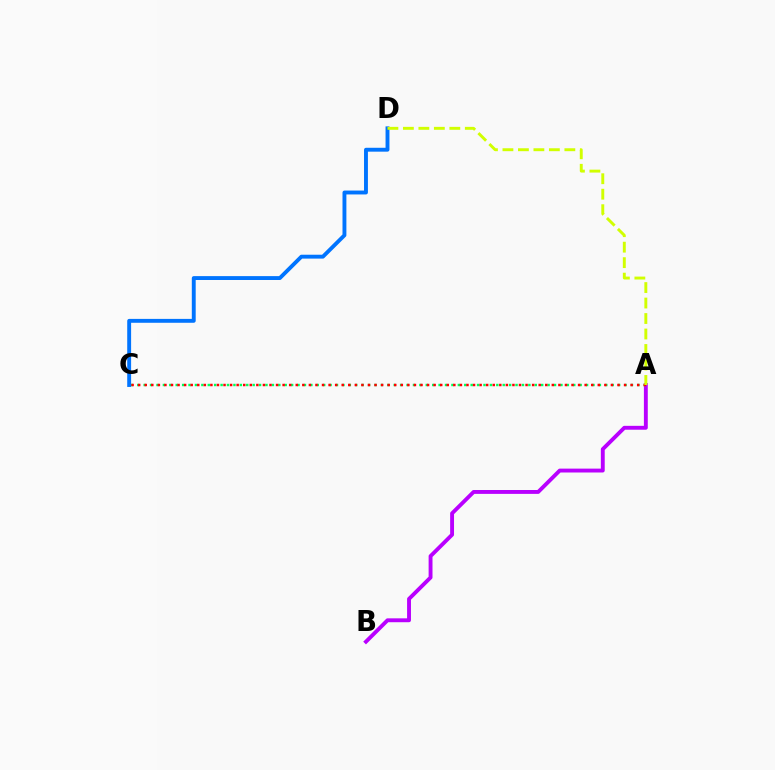{('A', 'B'): [{'color': '#b900ff', 'line_style': 'solid', 'thickness': 2.79}], ('A', 'C'): [{'color': '#00ff5c', 'line_style': 'dotted', 'thickness': 1.74}, {'color': '#ff0000', 'line_style': 'dotted', 'thickness': 1.78}], ('C', 'D'): [{'color': '#0074ff', 'line_style': 'solid', 'thickness': 2.8}], ('A', 'D'): [{'color': '#d1ff00', 'line_style': 'dashed', 'thickness': 2.1}]}